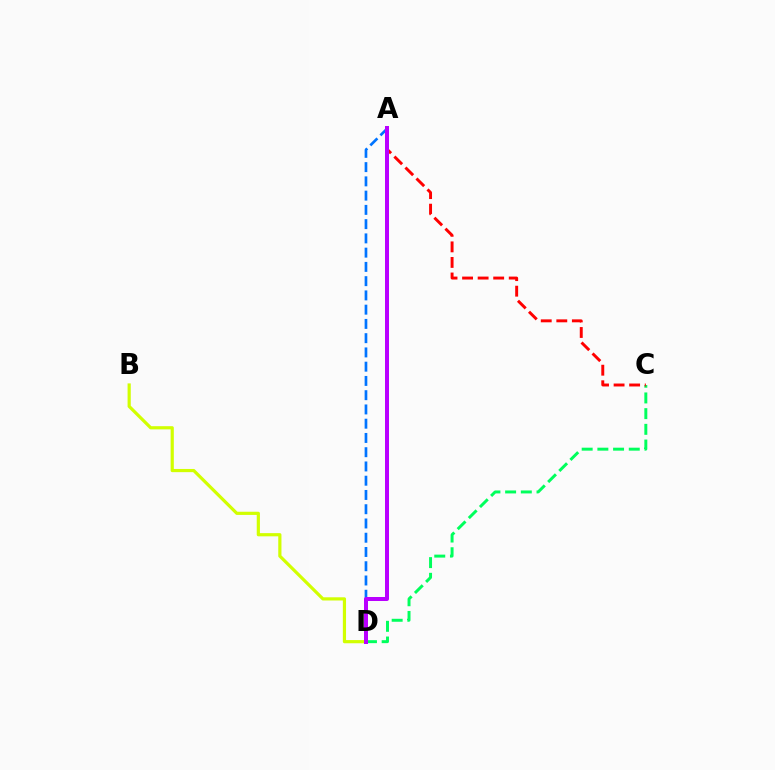{('B', 'D'): [{'color': '#d1ff00', 'line_style': 'solid', 'thickness': 2.3}], ('A', 'D'): [{'color': '#0074ff', 'line_style': 'dashed', 'thickness': 1.94}, {'color': '#b900ff', 'line_style': 'solid', 'thickness': 2.88}], ('C', 'D'): [{'color': '#00ff5c', 'line_style': 'dashed', 'thickness': 2.13}], ('A', 'C'): [{'color': '#ff0000', 'line_style': 'dashed', 'thickness': 2.11}]}